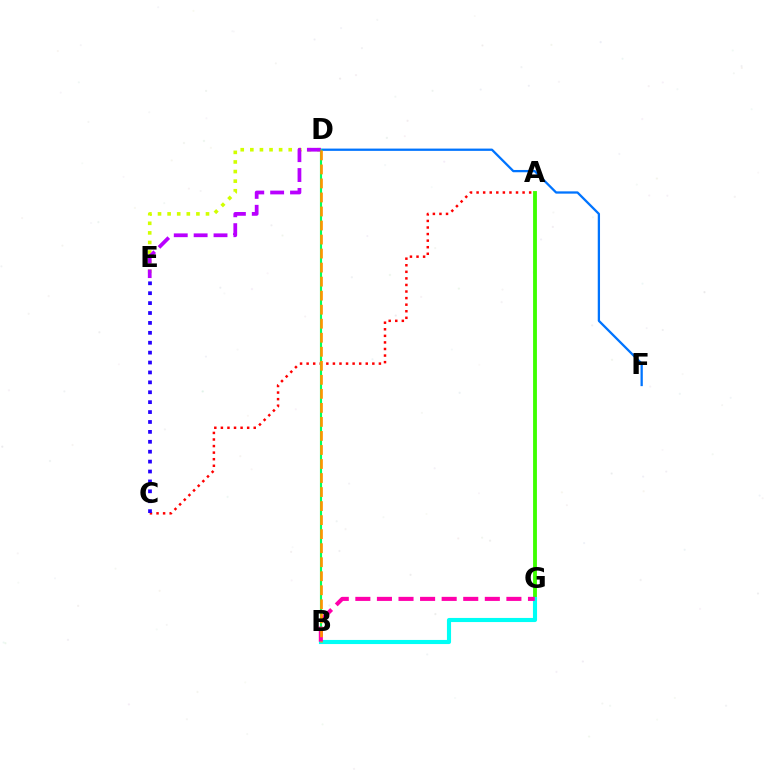{('A', 'C'): [{'color': '#ff0000', 'line_style': 'dotted', 'thickness': 1.79}], ('D', 'E'): [{'color': '#d1ff00', 'line_style': 'dotted', 'thickness': 2.61}, {'color': '#b900ff', 'line_style': 'dashed', 'thickness': 2.7}], ('A', 'G'): [{'color': '#3dff00', 'line_style': 'solid', 'thickness': 2.77}], ('D', 'F'): [{'color': '#0074ff', 'line_style': 'solid', 'thickness': 1.64}], ('B', 'D'): [{'color': '#00ff5c', 'line_style': 'solid', 'thickness': 1.54}, {'color': '#ff9400', 'line_style': 'dashed', 'thickness': 1.91}], ('B', 'G'): [{'color': '#00fff6', 'line_style': 'solid', 'thickness': 2.96}, {'color': '#ff00ac', 'line_style': 'dashed', 'thickness': 2.93}], ('C', 'E'): [{'color': '#2500ff', 'line_style': 'dotted', 'thickness': 2.69}]}